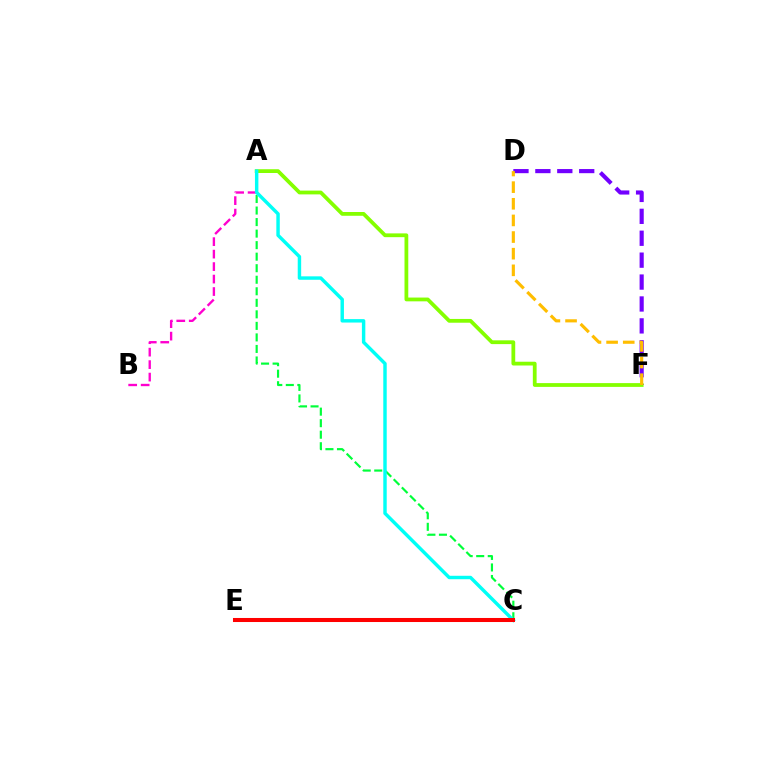{('C', 'E'): [{'color': '#004bff', 'line_style': 'dotted', 'thickness': 2.73}, {'color': '#ff0000', 'line_style': 'solid', 'thickness': 2.91}], ('A', 'B'): [{'color': '#ff00cf', 'line_style': 'dashed', 'thickness': 1.69}], ('D', 'F'): [{'color': '#7200ff', 'line_style': 'dashed', 'thickness': 2.98}, {'color': '#ffbd00', 'line_style': 'dashed', 'thickness': 2.26}], ('A', 'C'): [{'color': '#00ff39', 'line_style': 'dashed', 'thickness': 1.57}, {'color': '#00fff6', 'line_style': 'solid', 'thickness': 2.47}], ('A', 'F'): [{'color': '#84ff00', 'line_style': 'solid', 'thickness': 2.72}]}